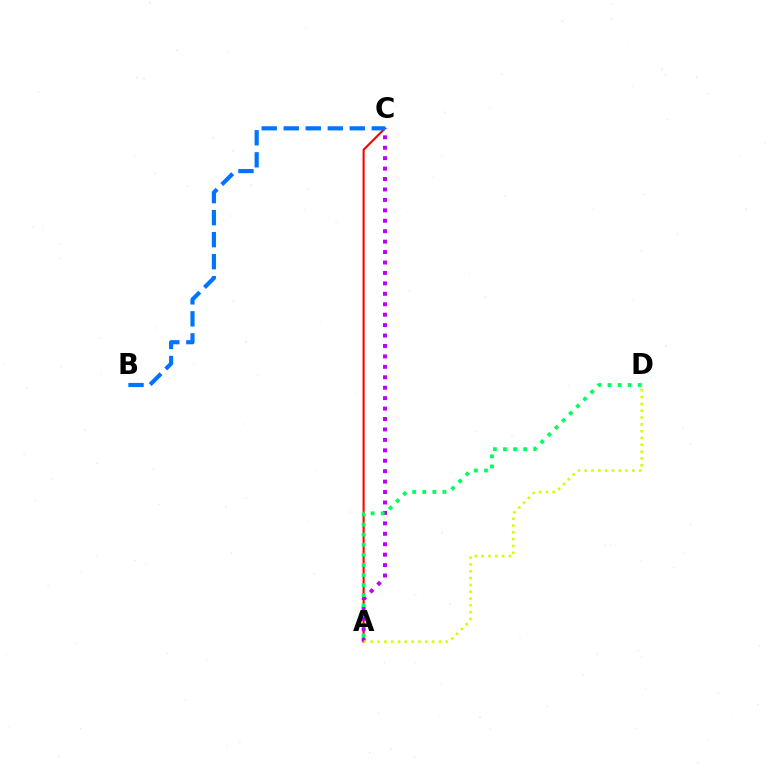{('A', 'C'): [{'color': '#ff0000', 'line_style': 'solid', 'thickness': 1.51}, {'color': '#b900ff', 'line_style': 'dotted', 'thickness': 2.83}], ('A', 'D'): [{'color': '#d1ff00', 'line_style': 'dotted', 'thickness': 1.85}, {'color': '#00ff5c', 'line_style': 'dotted', 'thickness': 2.74}], ('B', 'C'): [{'color': '#0074ff', 'line_style': 'dashed', 'thickness': 2.99}]}